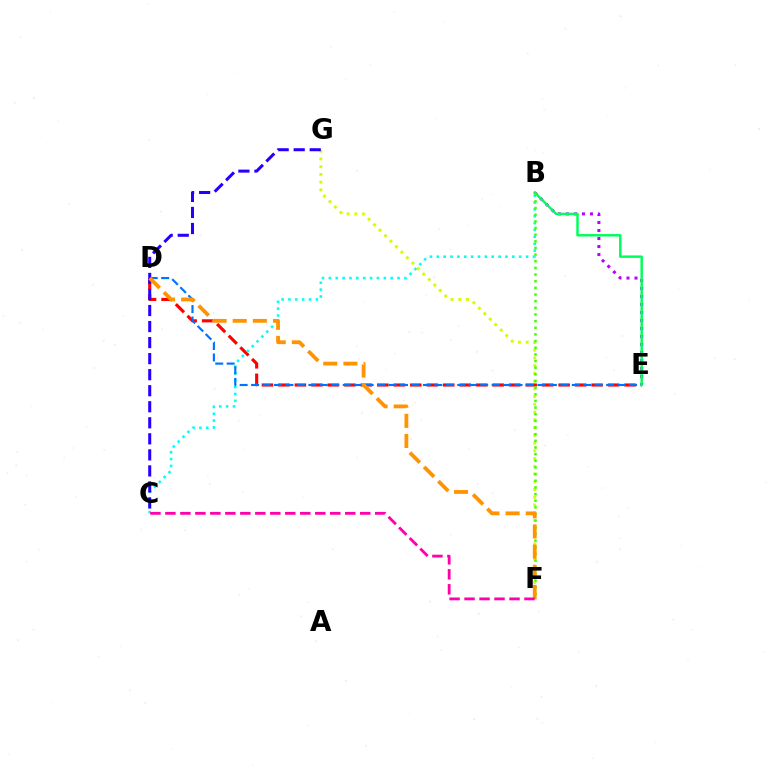{('D', 'E'): [{'color': '#ff0000', 'line_style': 'dashed', 'thickness': 2.24}, {'color': '#0074ff', 'line_style': 'dashed', 'thickness': 1.56}], ('B', 'E'): [{'color': '#b900ff', 'line_style': 'dotted', 'thickness': 2.18}, {'color': '#00ff5c', 'line_style': 'solid', 'thickness': 1.78}], ('B', 'C'): [{'color': '#00fff6', 'line_style': 'dotted', 'thickness': 1.87}], ('F', 'G'): [{'color': '#d1ff00', 'line_style': 'dotted', 'thickness': 2.1}], ('B', 'F'): [{'color': '#3dff00', 'line_style': 'dotted', 'thickness': 1.81}], ('C', 'G'): [{'color': '#2500ff', 'line_style': 'dashed', 'thickness': 2.18}], ('D', 'F'): [{'color': '#ff9400', 'line_style': 'dashed', 'thickness': 2.74}], ('C', 'F'): [{'color': '#ff00ac', 'line_style': 'dashed', 'thickness': 2.04}]}